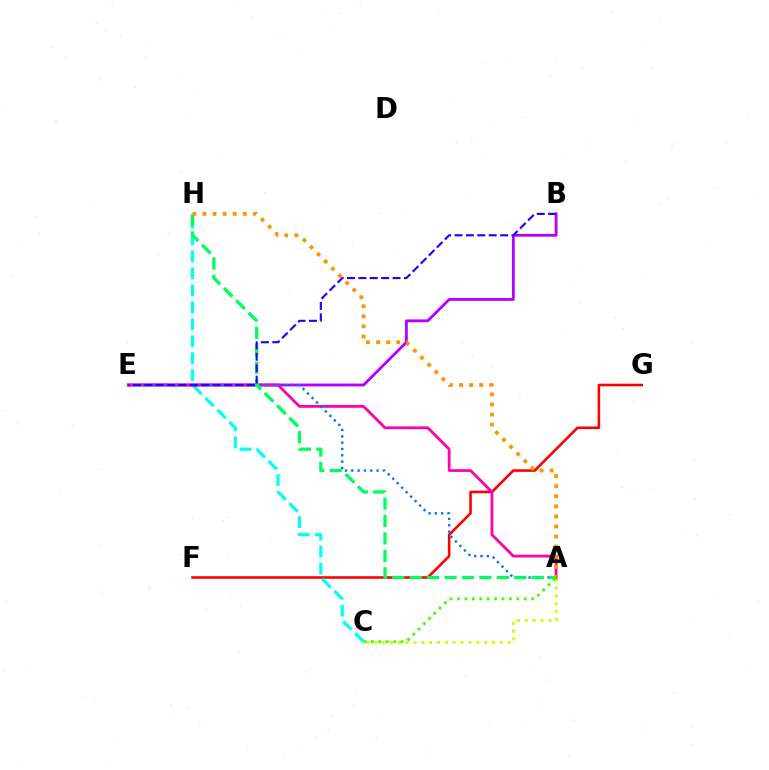{('F', 'G'): [{'color': '#ff0000', 'line_style': 'solid', 'thickness': 1.87}], ('C', 'H'): [{'color': '#00fff6', 'line_style': 'dashed', 'thickness': 2.31}], ('B', 'E'): [{'color': '#b900ff', 'line_style': 'solid', 'thickness': 2.05}, {'color': '#2500ff', 'line_style': 'dashed', 'thickness': 1.55}], ('A', 'C'): [{'color': '#d1ff00', 'line_style': 'dotted', 'thickness': 2.13}, {'color': '#3dff00', 'line_style': 'dotted', 'thickness': 2.01}], ('A', 'E'): [{'color': '#ff00ac', 'line_style': 'solid', 'thickness': 1.99}, {'color': '#0074ff', 'line_style': 'dotted', 'thickness': 1.72}], ('A', 'H'): [{'color': '#00ff5c', 'line_style': 'dashed', 'thickness': 2.37}, {'color': '#ff9400', 'line_style': 'dotted', 'thickness': 2.74}]}